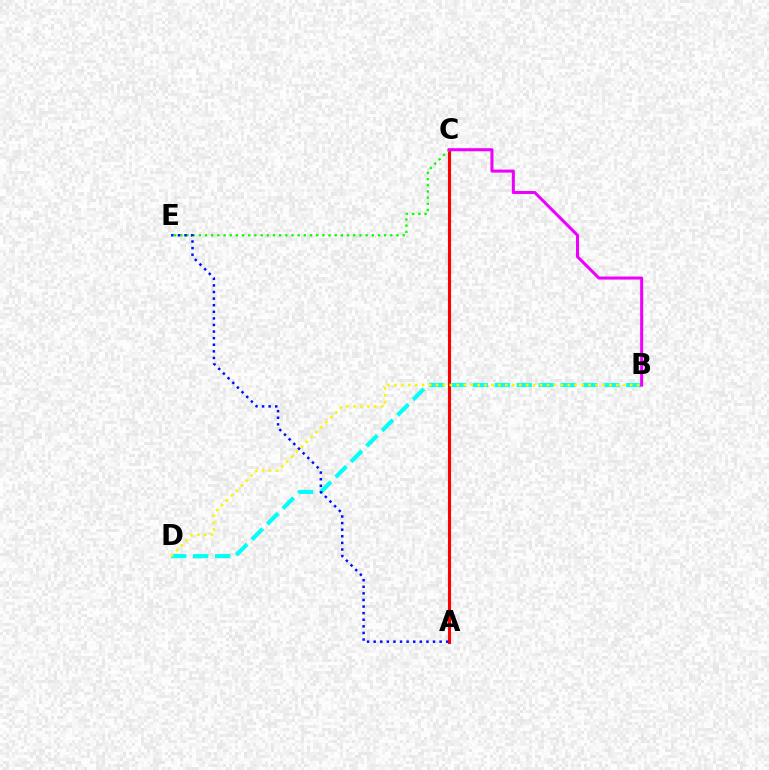{('A', 'C'): [{'color': '#ff0000', 'line_style': 'solid', 'thickness': 2.23}], ('C', 'E'): [{'color': '#08ff00', 'line_style': 'dotted', 'thickness': 1.68}], ('B', 'D'): [{'color': '#00fff6', 'line_style': 'dashed', 'thickness': 2.98}, {'color': '#fcf500', 'line_style': 'dotted', 'thickness': 1.88}], ('B', 'C'): [{'color': '#ee00ff', 'line_style': 'solid', 'thickness': 2.19}], ('A', 'E'): [{'color': '#0010ff', 'line_style': 'dotted', 'thickness': 1.79}]}